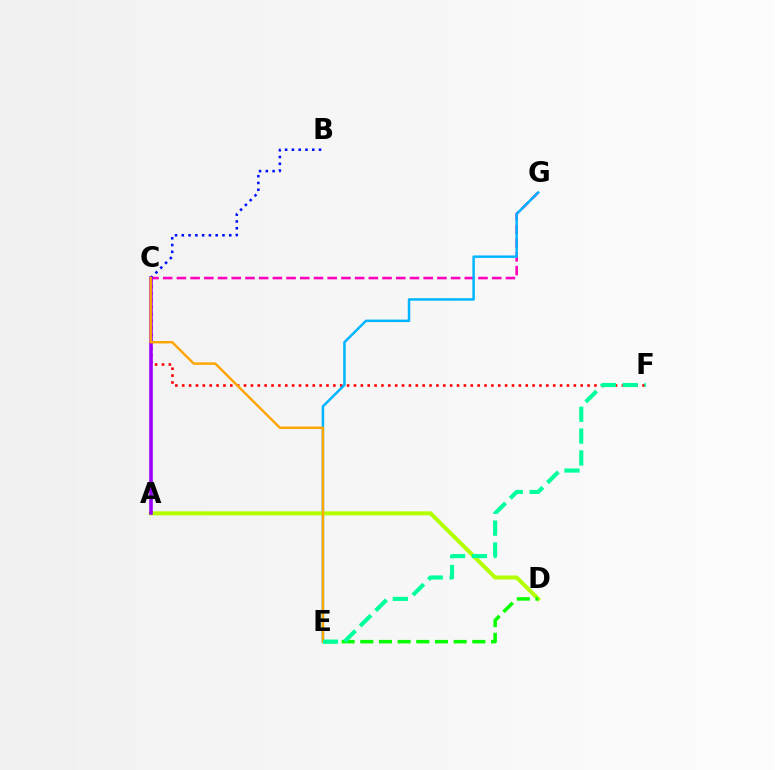{('C', 'F'): [{'color': '#ff0000', 'line_style': 'dotted', 'thickness': 1.87}], ('C', 'G'): [{'color': '#ff00bd', 'line_style': 'dashed', 'thickness': 1.86}], ('B', 'C'): [{'color': '#0010ff', 'line_style': 'dotted', 'thickness': 1.84}], ('E', 'G'): [{'color': '#00b5ff', 'line_style': 'solid', 'thickness': 1.79}], ('A', 'D'): [{'color': '#b3ff00', 'line_style': 'solid', 'thickness': 2.9}], ('A', 'C'): [{'color': '#9b00ff', 'line_style': 'solid', 'thickness': 2.6}], ('D', 'E'): [{'color': '#08ff00', 'line_style': 'dashed', 'thickness': 2.54}], ('C', 'E'): [{'color': '#ffa500', 'line_style': 'solid', 'thickness': 1.75}], ('E', 'F'): [{'color': '#00ff9d', 'line_style': 'dashed', 'thickness': 2.97}]}